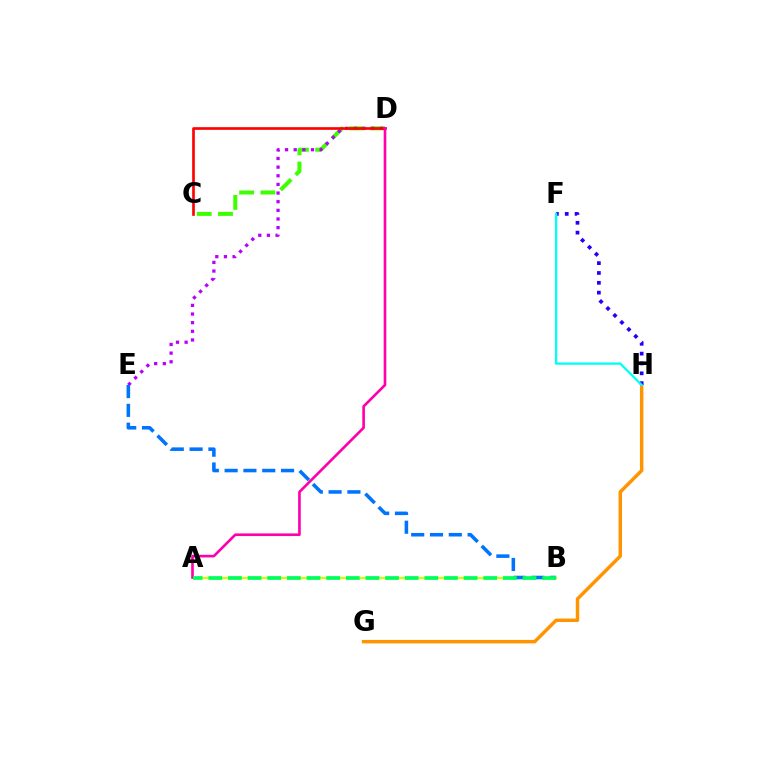{('C', 'D'): [{'color': '#3dff00', 'line_style': 'dashed', 'thickness': 2.89}, {'color': '#ff0000', 'line_style': 'solid', 'thickness': 1.92}], ('D', 'E'): [{'color': '#b900ff', 'line_style': 'dotted', 'thickness': 2.35}], ('A', 'B'): [{'color': '#d1ff00', 'line_style': 'solid', 'thickness': 1.62}, {'color': '#00ff5c', 'line_style': 'dashed', 'thickness': 2.67}], ('G', 'H'): [{'color': '#ff9400', 'line_style': 'solid', 'thickness': 2.49}], ('B', 'E'): [{'color': '#0074ff', 'line_style': 'dashed', 'thickness': 2.55}], ('A', 'D'): [{'color': '#ff00ac', 'line_style': 'solid', 'thickness': 1.9}], ('F', 'H'): [{'color': '#2500ff', 'line_style': 'dotted', 'thickness': 2.67}, {'color': '#00fff6', 'line_style': 'solid', 'thickness': 1.65}]}